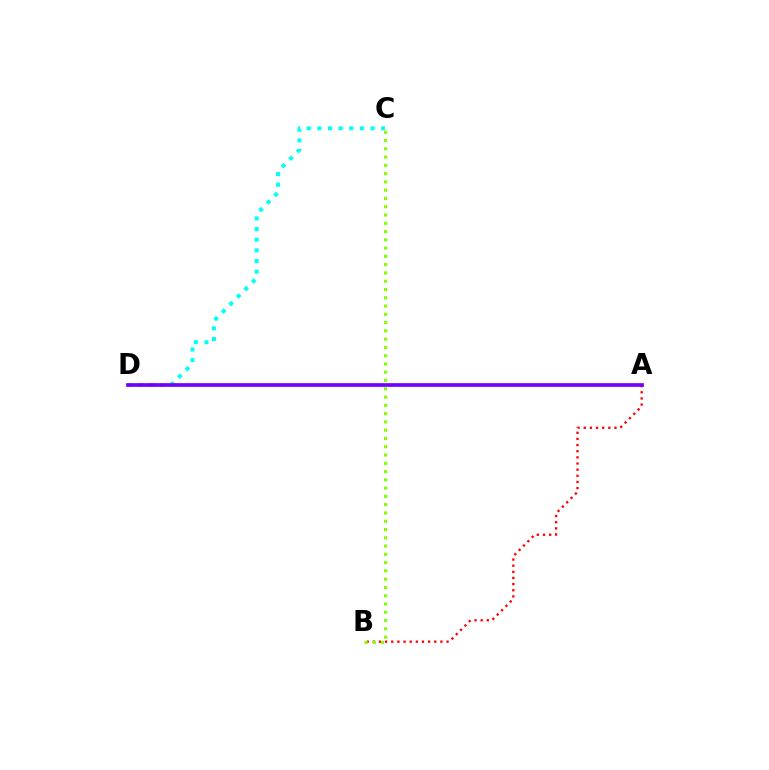{('A', 'B'): [{'color': '#ff0000', 'line_style': 'dotted', 'thickness': 1.67}], ('C', 'D'): [{'color': '#00fff6', 'line_style': 'dotted', 'thickness': 2.89}], ('B', 'C'): [{'color': '#84ff00', 'line_style': 'dotted', 'thickness': 2.25}], ('A', 'D'): [{'color': '#7200ff', 'line_style': 'solid', 'thickness': 2.66}]}